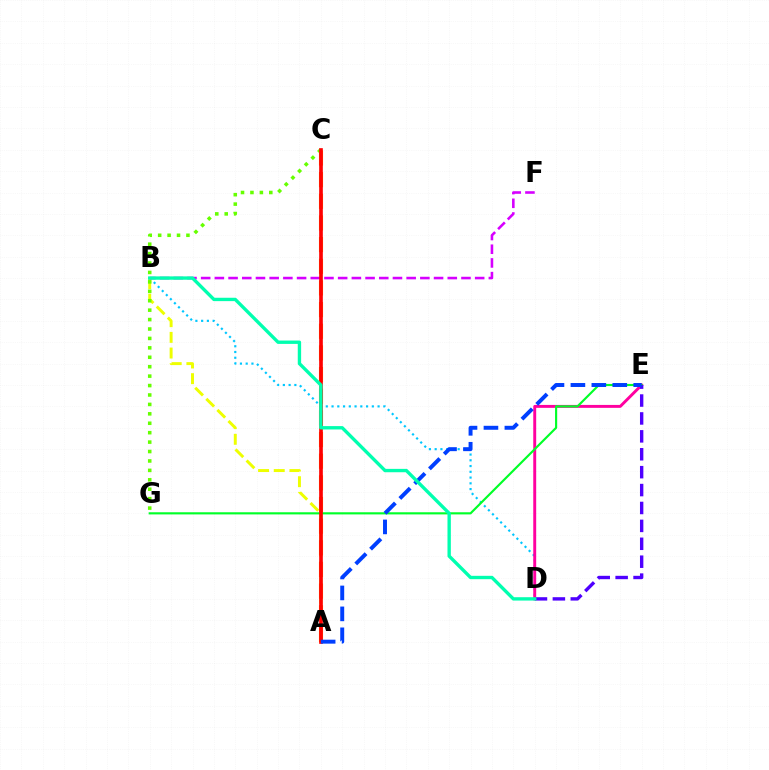{('B', 'D'): [{'color': '#00c7ff', 'line_style': 'dotted', 'thickness': 1.56}, {'color': '#00ffaf', 'line_style': 'solid', 'thickness': 2.42}], ('D', 'E'): [{'color': '#ff00a0', 'line_style': 'solid', 'thickness': 2.11}, {'color': '#4f00ff', 'line_style': 'dashed', 'thickness': 2.43}], ('A', 'B'): [{'color': '#eeff00', 'line_style': 'dashed', 'thickness': 2.13}], ('C', 'G'): [{'color': '#66ff00', 'line_style': 'dotted', 'thickness': 2.56}], ('A', 'C'): [{'color': '#ff8800', 'line_style': 'dashed', 'thickness': 2.94}, {'color': '#ff0000', 'line_style': 'solid', 'thickness': 2.63}], ('B', 'F'): [{'color': '#d600ff', 'line_style': 'dashed', 'thickness': 1.86}], ('E', 'G'): [{'color': '#00ff27', 'line_style': 'solid', 'thickness': 1.55}], ('A', 'E'): [{'color': '#003fff', 'line_style': 'dashed', 'thickness': 2.84}]}